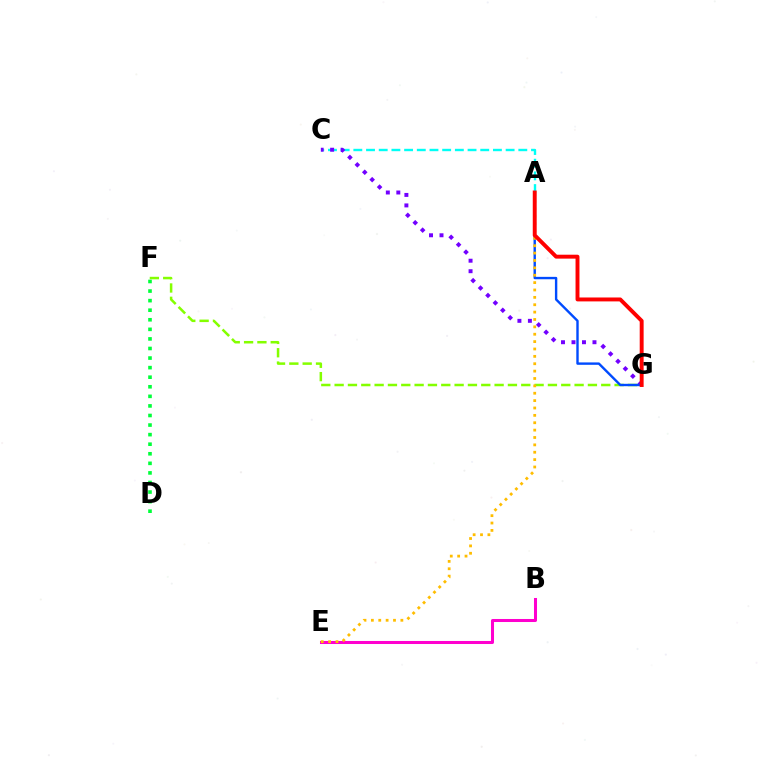{('F', 'G'): [{'color': '#84ff00', 'line_style': 'dashed', 'thickness': 1.81}], ('A', 'C'): [{'color': '#00fff6', 'line_style': 'dashed', 'thickness': 1.72}], ('B', 'E'): [{'color': '#ff00cf', 'line_style': 'solid', 'thickness': 2.18}], ('C', 'G'): [{'color': '#7200ff', 'line_style': 'dotted', 'thickness': 2.85}], ('D', 'F'): [{'color': '#00ff39', 'line_style': 'dotted', 'thickness': 2.6}], ('A', 'G'): [{'color': '#004bff', 'line_style': 'solid', 'thickness': 1.72}, {'color': '#ff0000', 'line_style': 'solid', 'thickness': 2.82}], ('A', 'E'): [{'color': '#ffbd00', 'line_style': 'dotted', 'thickness': 2.0}]}